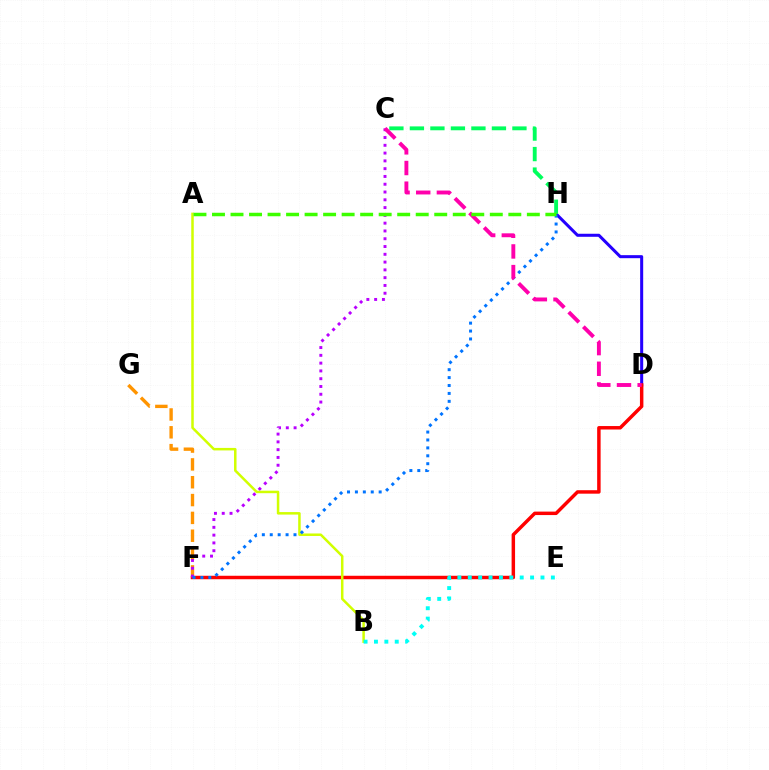{('D', 'H'): [{'color': '#2500ff', 'line_style': 'solid', 'thickness': 2.19}], ('F', 'G'): [{'color': '#ff9400', 'line_style': 'dashed', 'thickness': 2.42}], ('C', 'H'): [{'color': '#00ff5c', 'line_style': 'dashed', 'thickness': 2.79}], ('D', 'F'): [{'color': '#ff0000', 'line_style': 'solid', 'thickness': 2.5}], ('C', 'F'): [{'color': '#b900ff', 'line_style': 'dotted', 'thickness': 2.12}], ('A', 'B'): [{'color': '#d1ff00', 'line_style': 'solid', 'thickness': 1.8}], ('F', 'H'): [{'color': '#0074ff', 'line_style': 'dotted', 'thickness': 2.15}], ('B', 'E'): [{'color': '#00fff6', 'line_style': 'dotted', 'thickness': 2.82}], ('C', 'D'): [{'color': '#ff00ac', 'line_style': 'dashed', 'thickness': 2.81}], ('A', 'H'): [{'color': '#3dff00', 'line_style': 'dashed', 'thickness': 2.52}]}